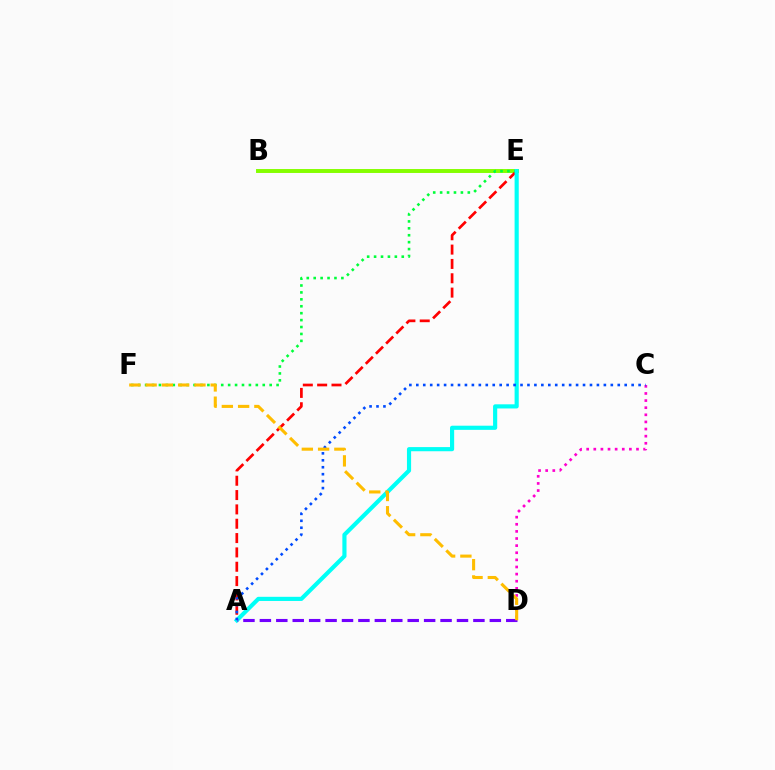{('B', 'E'): [{'color': '#84ff00', 'line_style': 'solid', 'thickness': 2.83}], ('A', 'E'): [{'color': '#ff0000', 'line_style': 'dashed', 'thickness': 1.95}, {'color': '#00fff6', 'line_style': 'solid', 'thickness': 2.98}], ('E', 'F'): [{'color': '#00ff39', 'line_style': 'dotted', 'thickness': 1.88}], ('C', 'D'): [{'color': '#ff00cf', 'line_style': 'dotted', 'thickness': 1.93}], ('A', 'C'): [{'color': '#004bff', 'line_style': 'dotted', 'thickness': 1.89}], ('A', 'D'): [{'color': '#7200ff', 'line_style': 'dashed', 'thickness': 2.23}], ('D', 'F'): [{'color': '#ffbd00', 'line_style': 'dashed', 'thickness': 2.21}]}